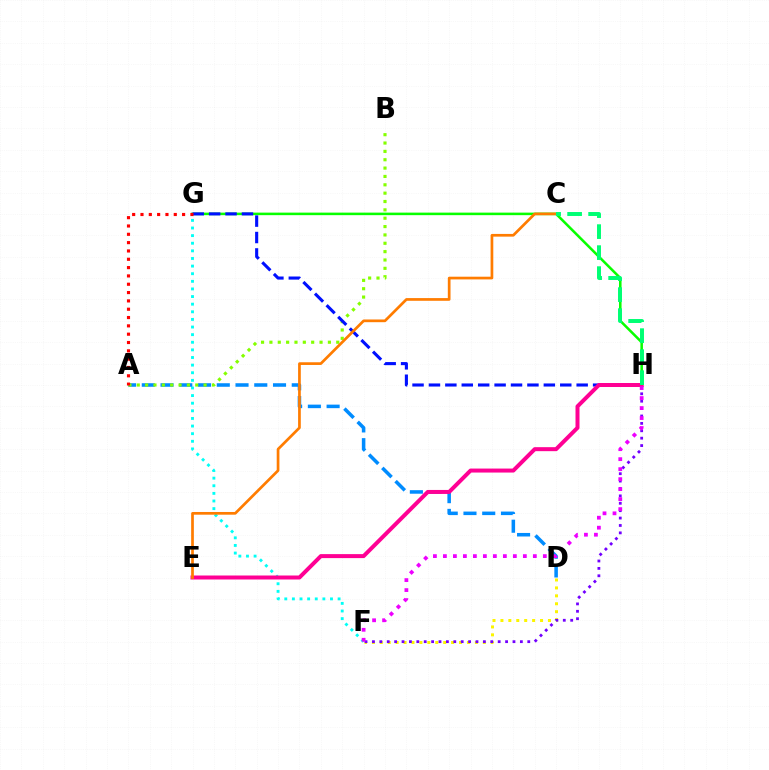{('F', 'G'): [{'color': '#00fff6', 'line_style': 'dotted', 'thickness': 2.07}], ('A', 'D'): [{'color': '#008cff', 'line_style': 'dashed', 'thickness': 2.55}], ('G', 'H'): [{'color': '#08ff00', 'line_style': 'solid', 'thickness': 1.83}, {'color': '#0010ff', 'line_style': 'dashed', 'thickness': 2.23}], ('D', 'F'): [{'color': '#fcf500', 'line_style': 'dotted', 'thickness': 2.15}], ('F', 'H'): [{'color': '#7200ff', 'line_style': 'dotted', 'thickness': 2.01}, {'color': '#ee00ff', 'line_style': 'dotted', 'thickness': 2.71}], ('A', 'B'): [{'color': '#84ff00', 'line_style': 'dotted', 'thickness': 2.27}], ('E', 'H'): [{'color': '#ff0094', 'line_style': 'solid', 'thickness': 2.88}], ('C', 'E'): [{'color': '#ff7c00', 'line_style': 'solid', 'thickness': 1.95}], ('A', 'G'): [{'color': '#ff0000', 'line_style': 'dotted', 'thickness': 2.26}], ('C', 'H'): [{'color': '#00ff74', 'line_style': 'dashed', 'thickness': 2.85}]}